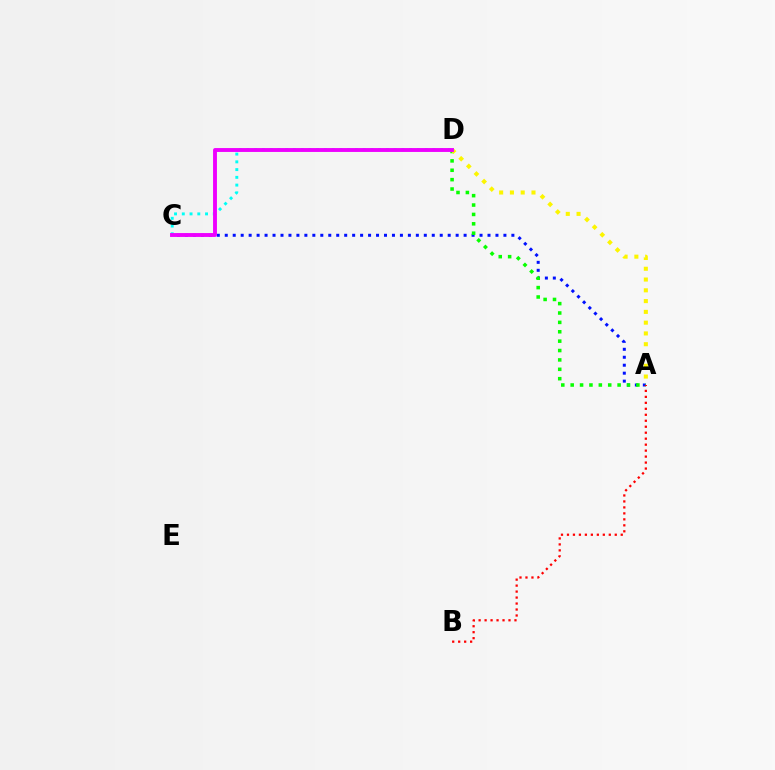{('A', 'C'): [{'color': '#0010ff', 'line_style': 'dotted', 'thickness': 2.16}], ('C', 'D'): [{'color': '#00fff6', 'line_style': 'dotted', 'thickness': 2.11}, {'color': '#ee00ff', 'line_style': 'solid', 'thickness': 2.8}], ('A', 'D'): [{'color': '#08ff00', 'line_style': 'dotted', 'thickness': 2.55}, {'color': '#fcf500', 'line_style': 'dotted', 'thickness': 2.93}], ('A', 'B'): [{'color': '#ff0000', 'line_style': 'dotted', 'thickness': 1.62}]}